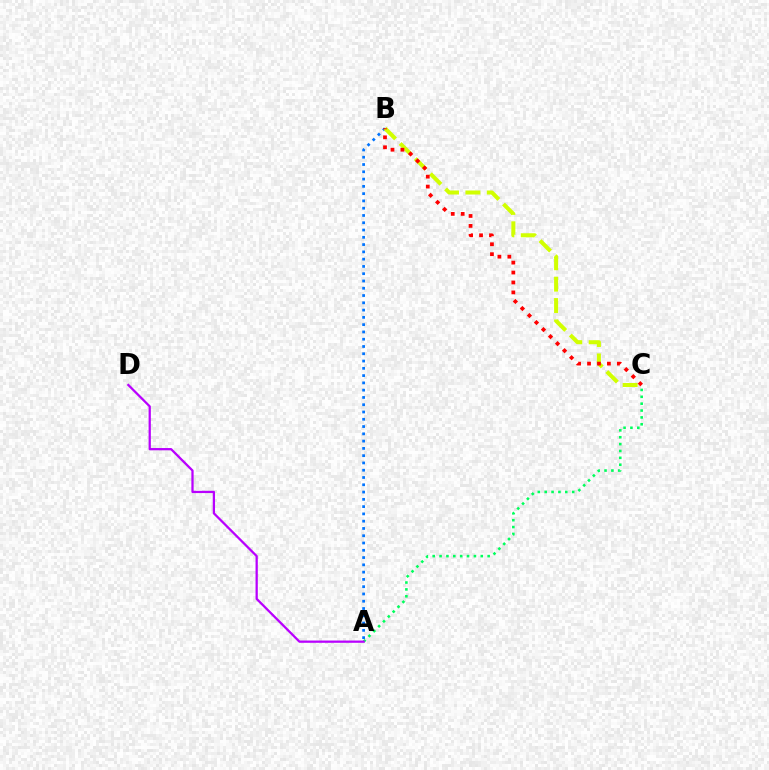{('A', 'B'): [{'color': '#0074ff', 'line_style': 'dotted', 'thickness': 1.98}], ('A', 'C'): [{'color': '#00ff5c', 'line_style': 'dotted', 'thickness': 1.87}], ('B', 'C'): [{'color': '#d1ff00', 'line_style': 'dashed', 'thickness': 2.91}, {'color': '#ff0000', 'line_style': 'dotted', 'thickness': 2.7}], ('A', 'D'): [{'color': '#b900ff', 'line_style': 'solid', 'thickness': 1.63}]}